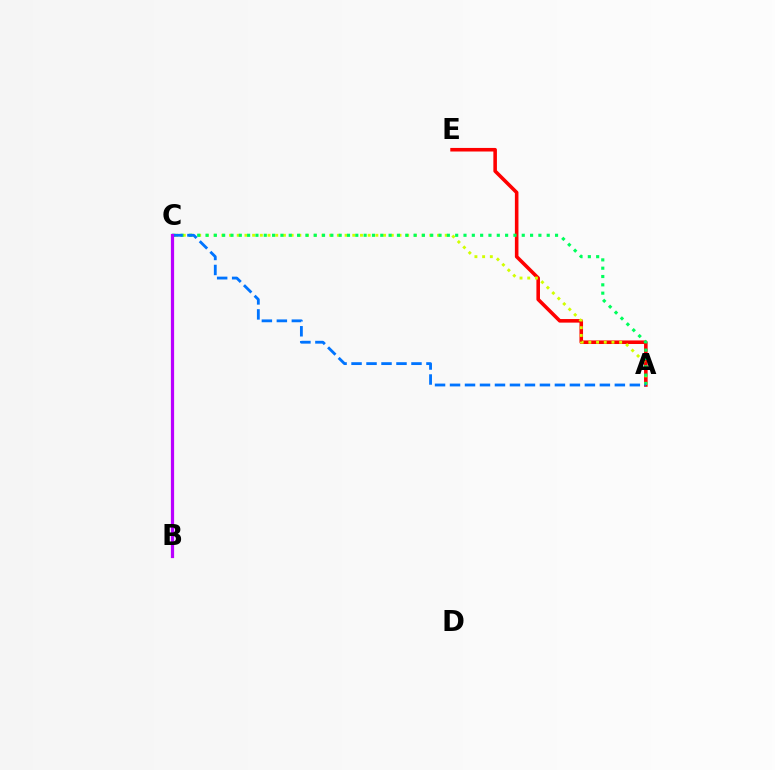{('A', 'E'): [{'color': '#ff0000', 'line_style': 'solid', 'thickness': 2.57}], ('A', 'C'): [{'color': '#d1ff00', 'line_style': 'dotted', 'thickness': 2.09}, {'color': '#00ff5c', 'line_style': 'dotted', 'thickness': 2.26}, {'color': '#0074ff', 'line_style': 'dashed', 'thickness': 2.04}], ('B', 'C'): [{'color': '#b900ff', 'line_style': 'solid', 'thickness': 2.32}]}